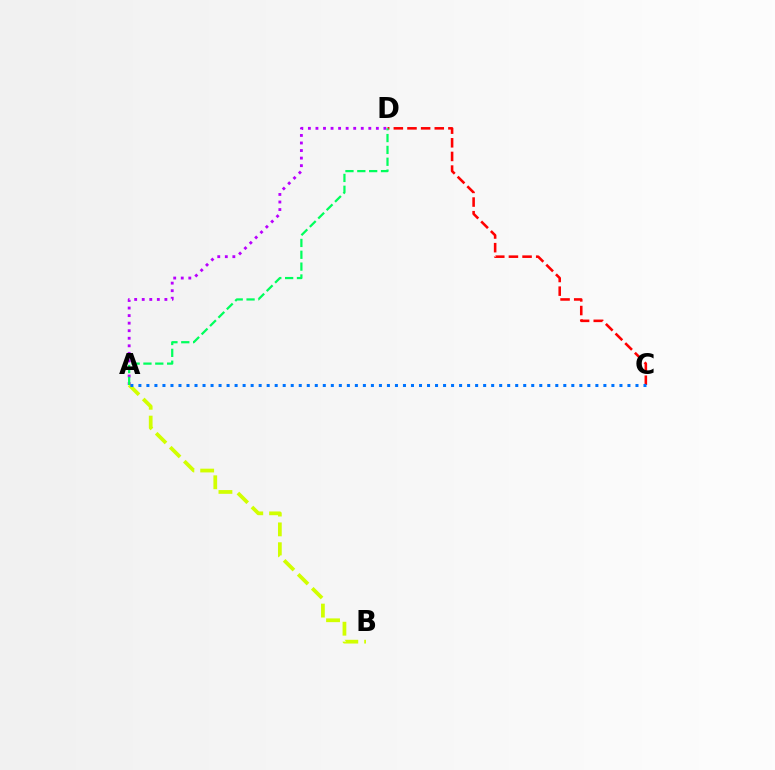{('A', 'B'): [{'color': '#d1ff00', 'line_style': 'dashed', 'thickness': 2.69}], ('C', 'D'): [{'color': '#ff0000', 'line_style': 'dashed', 'thickness': 1.85}], ('A', 'C'): [{'color': '#0074ff', 'line_style': 'dotted', 'thickness': 2.18}], ('A', 'D'): [{'color': '#b900ff', 'line_style': 'dotted', 'thickness': 2.05}, {'color': '#00ff5c', 'line_style': 'dashed', 'thickness': 1.61}]}